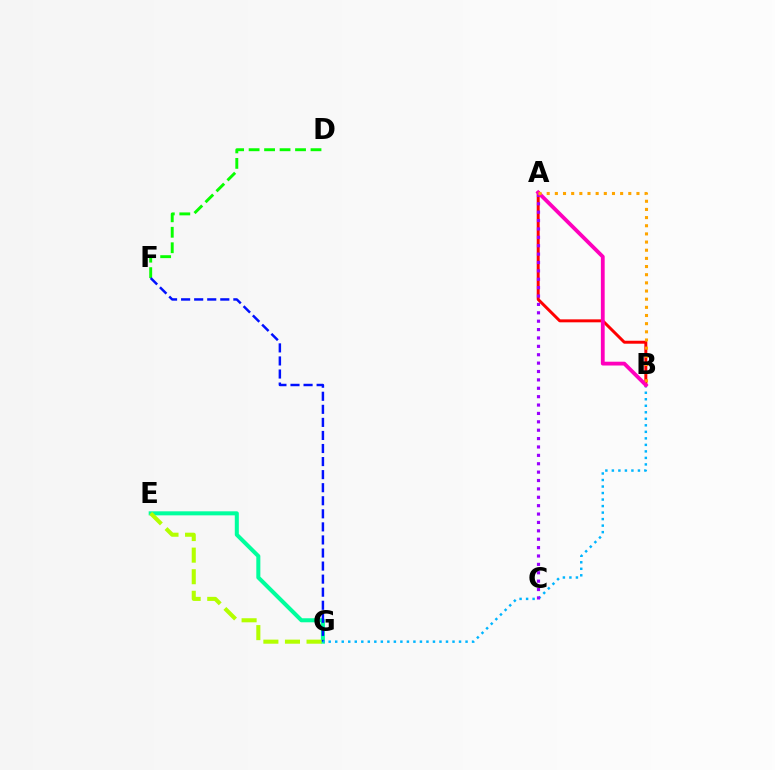{('E', 'G'): [{'color': '#00ff9d', 'line_style': 'solid', 'thickness': 2.9}, {'color': '#b3ff00', 'line_style': 'dashed', 'thickness': 2.93}], ('D', 'F'): [{'color': '#08ff00', 'line_style': 'dashed', 'thickness': 2.1}], ('F', 'G'): [{'color': '#0010ff', 'line_style': 'dashed', 'thickness': 1.77}], ('B', 'G'): [{'color': '#00b5ff', 'line_style': 'dotted', 'thickness': 1.77}], ('A', 'B'): [{'color': '#ff0000', 'line_style': 'solid', 'thickness': 2.13}, {'color': '#ff00bd', 'line_style': 'solid', 'thickness': 2.74}, {'color': '#ffa500', 'line_style': 'dotted', 'thickness': 2.22}], ('A', 'C'): [{'color': '#9b00ff', 'line_style': 'dotted', 'thickness': 2.28}]}